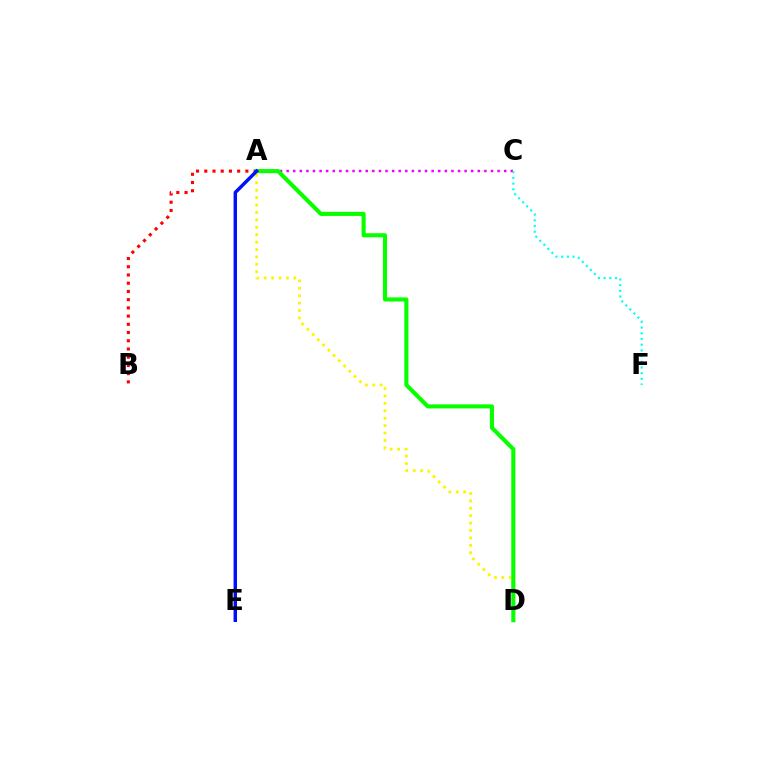{('A', 'B'): [{'color': '#ff0000', 'line_style': 'dotted', 'thickness': 2.23}], ('A', 'C'): [{'color': '#ee00ff', 'line_style': 'dotted', 'thickness': 1.79}], ('A', 'D'): [{'color': '#fcf500', 'line_style': 'dotted', 'thickness': 2.01}, {'color': '#08ff00', 'line_style': 'solid', 'thickness': 2.95}], ('C', 'F'): [{'color': '#00fff6', 'line_style': 'dotted', 'thickness': 1.55}], ('A', 'E'): [{'color': '#0010ff', 'line_style': 'solid', 'thickness': 2.48}]}